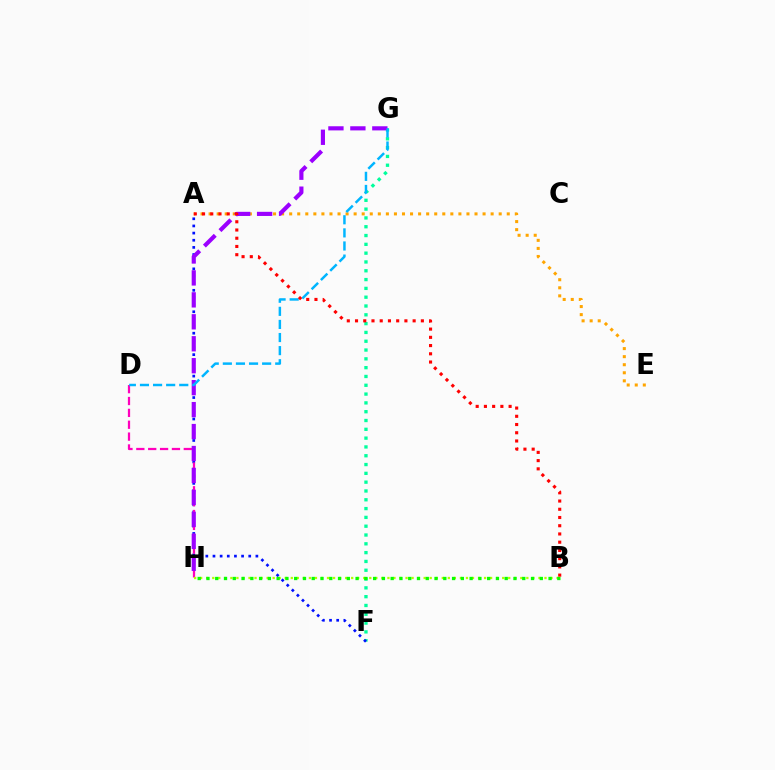{('F', 'G'): [{'color': '#00ff9d', 'line_style': 'dotted', 'thickness': 2.39}], ('A', 'F'): [{'color': '#0010ff', 'line_style': 'dotted', 'thickness': 1.94}], ('A', 'E'): [{'color': '#ffa500', 'line_style': 'dotted', 'thickness': 2.19}], ('D', 'H'): [{'color': '#ff00bd', 'line_style': 'dashed', 'thickness': 1.61}], ('G', 'H'): [{'color': '#9b00ff', 'line_style': 'dashed', 'thickness': 2.98}], ('B', 'H'): [{'color': '#b3ff00', 'line_style': 'dotted', 'thickness': 1.64}, {'color': '#08ff00', 'line_style': 'dotted', 'thickness': 2.38}], ('D', 'G'): [{'color': '#00b5ff', 'line_style': 'dashed', 'thickness': 1.78}], ('A', 'B'): [{'color': '#ff0000', 'line_style': 'dotted', 'thickness': 2.24}]}